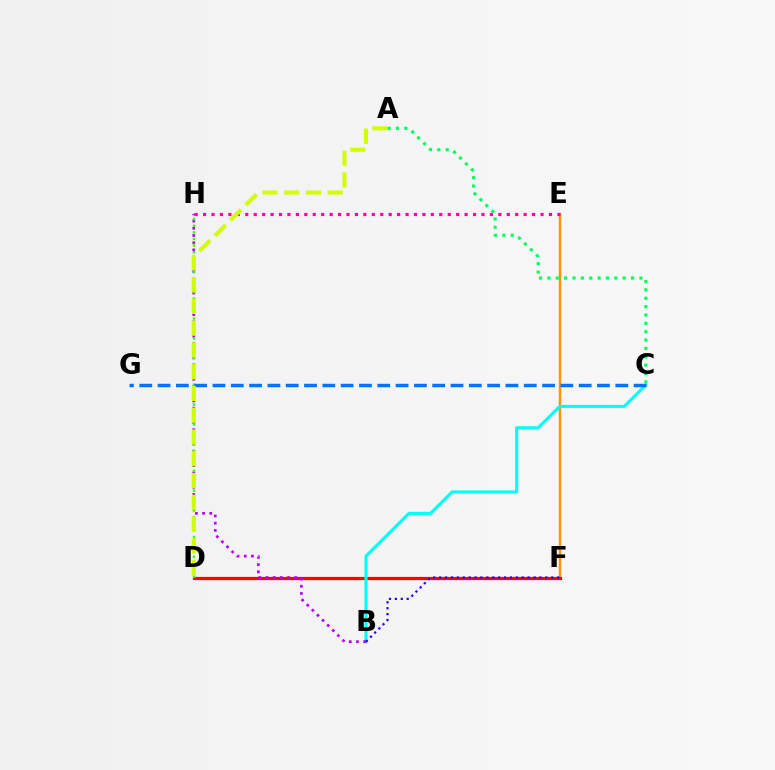{('E', 'F'): [{'color': '#ff9400', 'line_style': 'solid', 'thickness': 1.76}], ('E', 'H'): [{'color': '#ff00ac', 'line_style': 'dotted', 'thickness': 2.29}], ('D', 'F'): [{'color': '#ff0000', 'line_style': 'solid', 'thickness': 2.31}], ('B', 'C'): [{'color': '#00fff6', 'line_style': 'solid', 'thickness': 2.21}], ('B', 'H'): [{'color': '#b900ff', 'line_style': 'dotted', 'thickness': 1.95}], ('D', 'H'): [{'color': '#3dff00', 'line_style': 'dotted', 'thickness': 1.8}], ('C', 'G'): [{'color': '#0074ff', 'line_style': 'dashed', 'thickness': 2.49}], ('B', 'F'): [{'color': '#2500ff', 'line_style': 'dotted', 'thickness': 1.6}], ('A', 'C'): [{'color': '#00ff5c', 'line_style': 'dotted', 'thickness': 2.27}], ('A', 'D'): [{'color': '#d1ff00', 'line_style': 'dashed', 'thickness': 2.96}]}